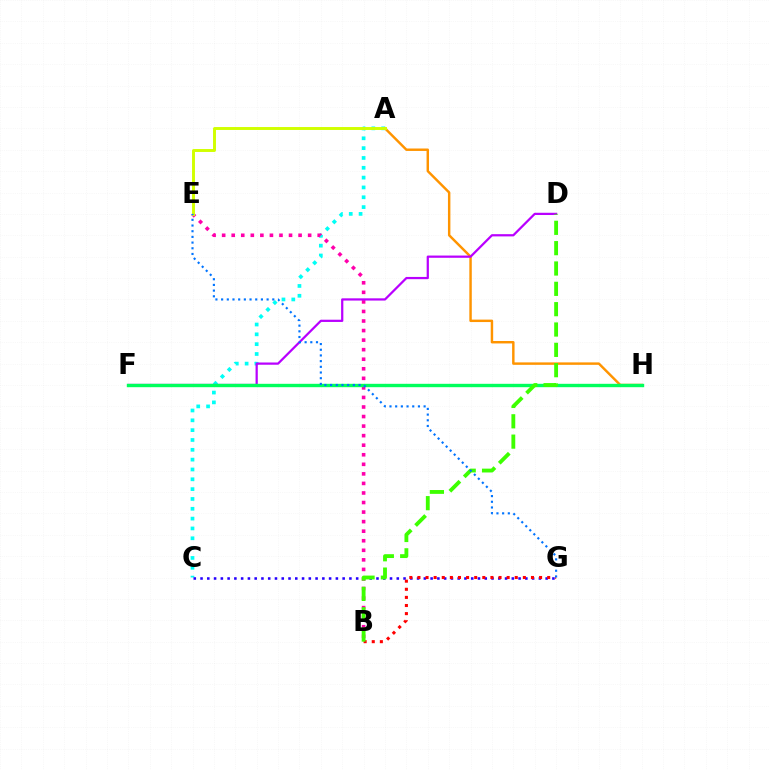{('A', 'C'): [{'color': '#00fff6', 'line_style': 'dotted', 'thickness': 2.67}], ('C', 'G'): [{'color': '#2500ff', 'line_style': 'dotted', 'thickness': 1.84}], ('A', 'H'): [{'color': '#ff9400', 'line_style': 'solid', 'thickness': 1.76}], ('B', 'E'): [{'color': '#ff00ac', 'line_style': 'dotted', 'thickness': 2.6}], ('D', 'F'): [{'color': '#b900ff', 'line_style': 'solid', 'thickness': 1.61}], ('F', 'H'): [{'color': '#00ff5c', 'line_style': 'solid', 'thickness': 2.43}], ('B', 'G'): [{'color': '#ff0000', 'line_style': 'dotted', 'thickness': 2.2}], ('B', 'D'): [{'color': '#3dff00', 'line_style': 'dashed', 'thickness': 2.76}], ('A', 'E'): [{'color': '#d1ff00', 'line_style': 'solid', 'thickness': 2.11}], ('E', 'G'): [{'color': '#0074ff', 'line_style': 'dotted', 'thickness': 1.55}]}